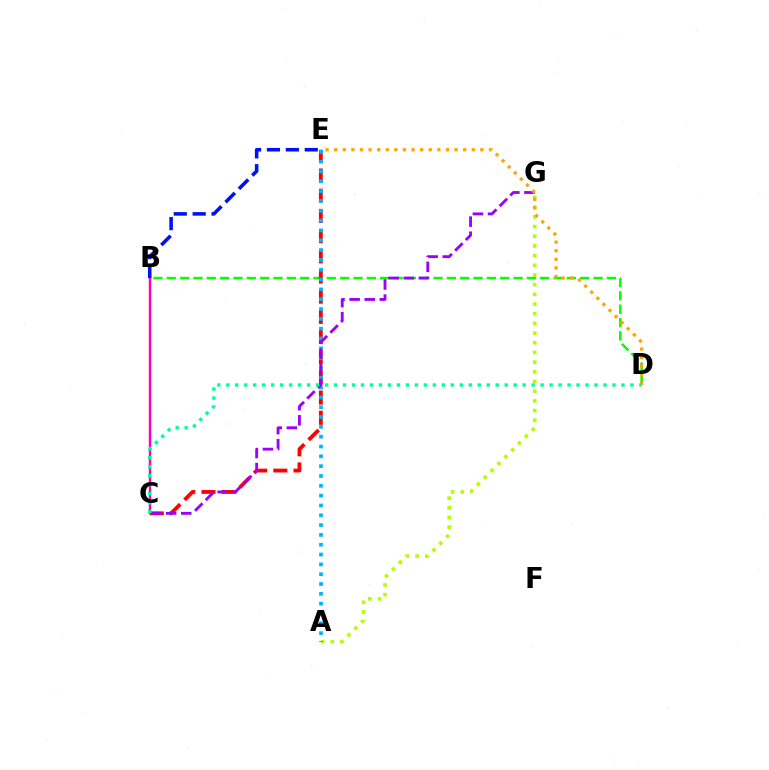{('A', 'G'): [{'color': '#b3ff00', 'line_style': 'dotted', 'thickness': 2.63}], ('B', 'D'): [{'color': '#08ff00', 'line_style': 'dashed', 'thickness': 1.81}], ('B', 'C'): [{'color': '#ff00bd', 'line_style': 'solid', 'thickness': 1.75}], ('C', 'E'): [{'color': '#ff0000', 'line_style': 'dashed', 'thickness': 2.74}], ('B', 'E'): [{'color': '#0010ff', 'line_style': 'dashed', 'thickness': 2.57}], ('A', 'E'): [{'color': '#00b5ff', 'line_style': 'dotted', 'thickness': 2.67}], ('C', 'G'): [{'color': '#9b00ff', 'line_style': 'dashed', 'thickness': 2.05}], ('D', 'E'): [{'color': '#ffa500', 'line_style': 'dotted', 'thickness': 2.34}], ('C', 'D'): [{'color': '#00ff9d', 'line_style': 'dotted', 'thickness': 2.44}]}